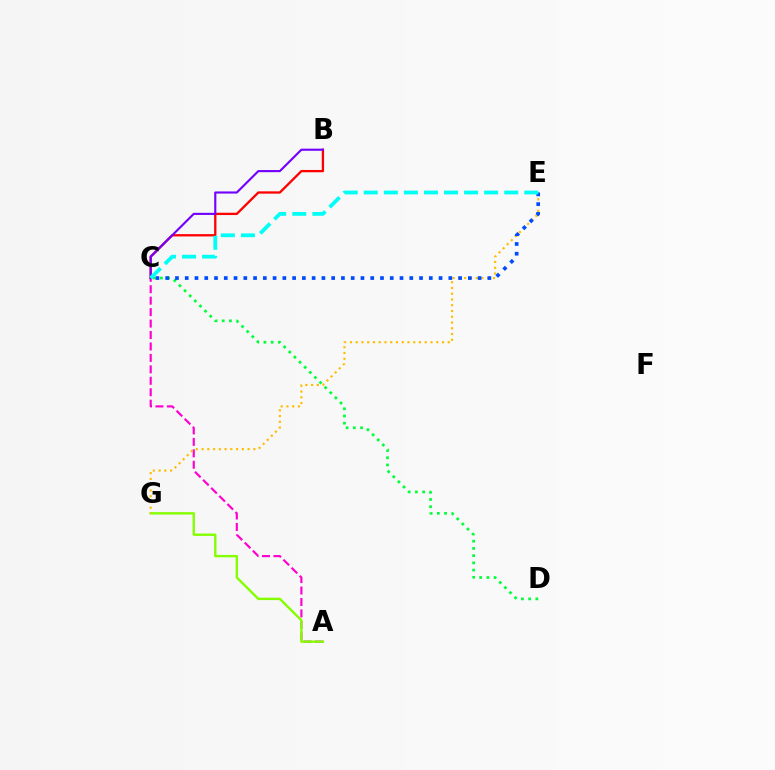{('C', 'D'): [{'color': '#00ff39', 'line_style': 'dotted', 'thickness': 1.96}], ('A', 'C'): [{'color': '#ff00cf', 'line_style': 'dashed', 'thickness': 1.55}], ('A', 'G'): [{'color': '#84ff00', 'line_style': 'solid', 'thickness': 1.72}], ('B', 'C'): [{'color': '#ff0000', 'line_style': 'solid', 'thickness': 1.66}, {'color': '#7200ff', 'line_style': 'solid', 'thickness': 1.53}], ('E', 'G'): [{'color': '#ffbd00', 'line_style': 'dotted', 'thickness': 1.56}], ('C', 'E'): [{'color': '#004bff', 'line_style': 'dotted', 'thickness': 2.65}, {'color': '#00fff6', 'line_style': 'dashed', 'thickness': 2.73}]}